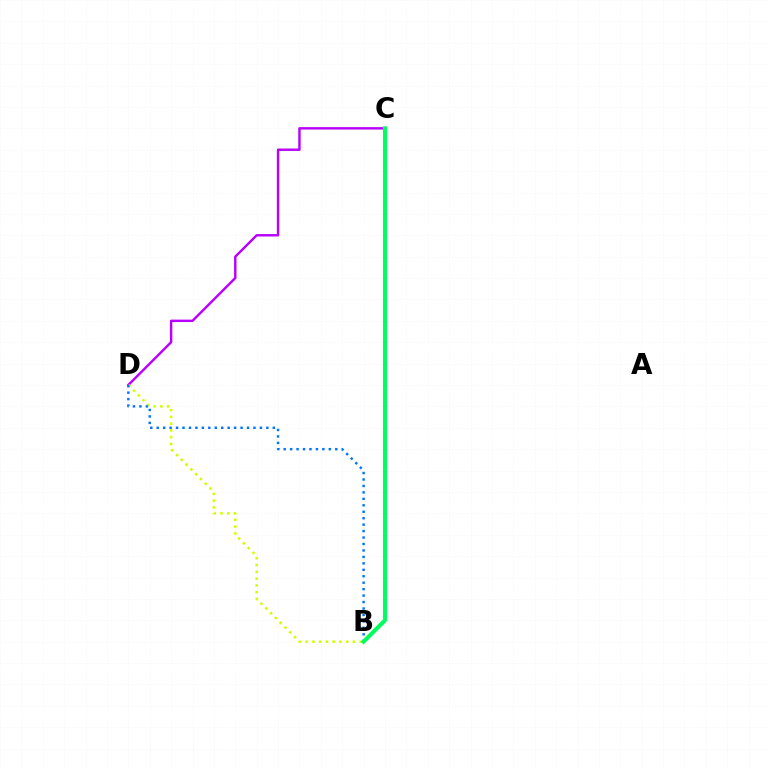{('B', 'C'): [{'color': '#ff0000', 'line_style': 'dotted', 'thickness': 1.92}, {'color': '#00ff5c', 'line_style': 'solid', 'thickness': 2.91}], ('C', 'D'): [{'color': '#b900ff', 'line_style': 'solid', 'thickness': 1.75}], ('B', 'D'): [{'color': '#d1ff00', 'line_style': 'dotted', 'thickness': 1.84}, {'color': '#0074ff', 'line_style': 'dotted', 'thickness': 1.75}]}